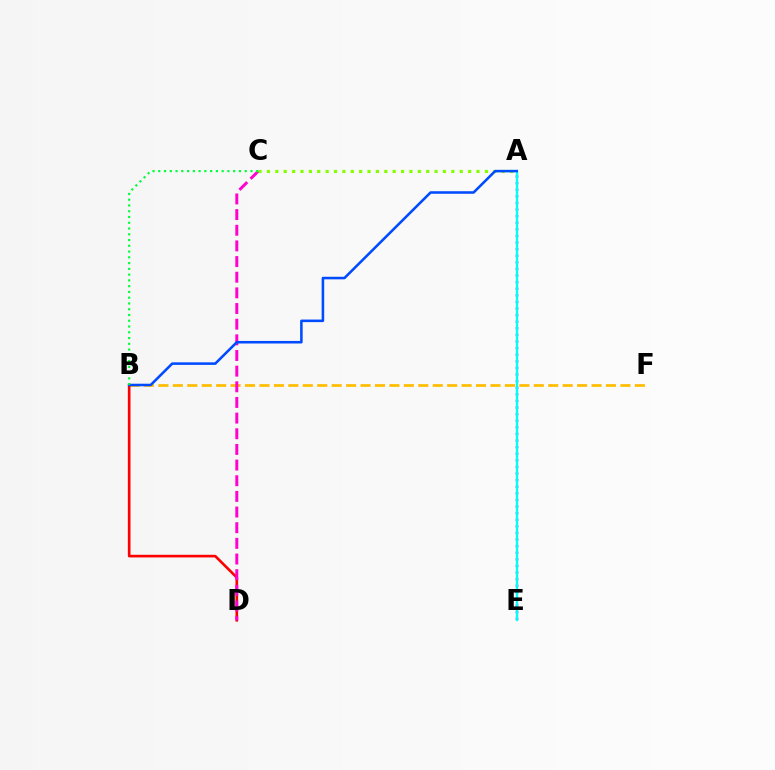{('B', 'F'): [{'color': '#ffbd00', 'line_style': 'dashed', 'thickness': 1.96}], ('B', 'D'): [{'color': '#ff0000', 'line_style': 'solid', 'thickness': 1.9}], ('C', 'D'): [{'color': '#ff00cf', 'line_style': 'dashed', 'thickness': 2.13}], ('A', 'C'): [{'color': '#84ff00', 'line_style': 'dotted', 'thickness': 2.28}], ('A', 'E'): [{'color': '#7200ff', 'line_style': 'dotted', 'thickness': 1.79}, {'color': '#00fff6', 'line_style': 'solid', 'thickness': 1.67}], ('A', 'B'): [{'color': '#004bff', 'line_style': 'solid', 'thickness': 1.84}], ('B', 'C'): [{'color': '#00ff39', 'line_style': 'dotted', 'thickness': 1.57}]}